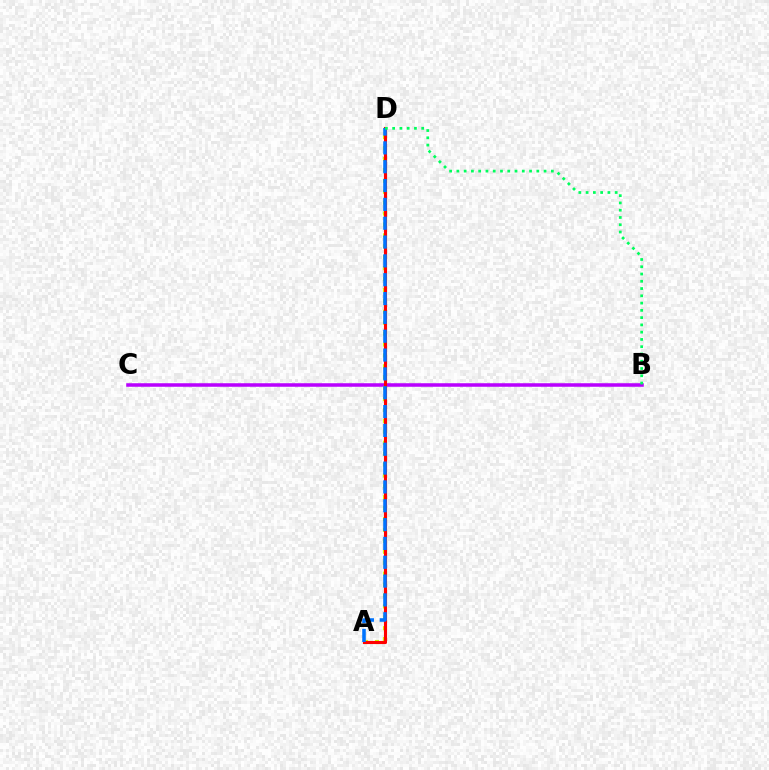{('B', 'C'): [{'color': '#b900ff', 'line_style': 'solid', 'thickness': 2.54}], ('A', 'D'): [{'color': '#d1ff00', 'line_style': 'dotted', 'thickness': 2.96}, {'color': '#ff0000', 'line_style': 'solid', 'thickness': 2.24}, {'color': '#0074ff', 'line_style': 'dashed', 'thickness': 2.56}], ('B', 'D'): [{'color': '#00ff5c', 'line_style': 'dotted', 'thickness': 1.97}]}